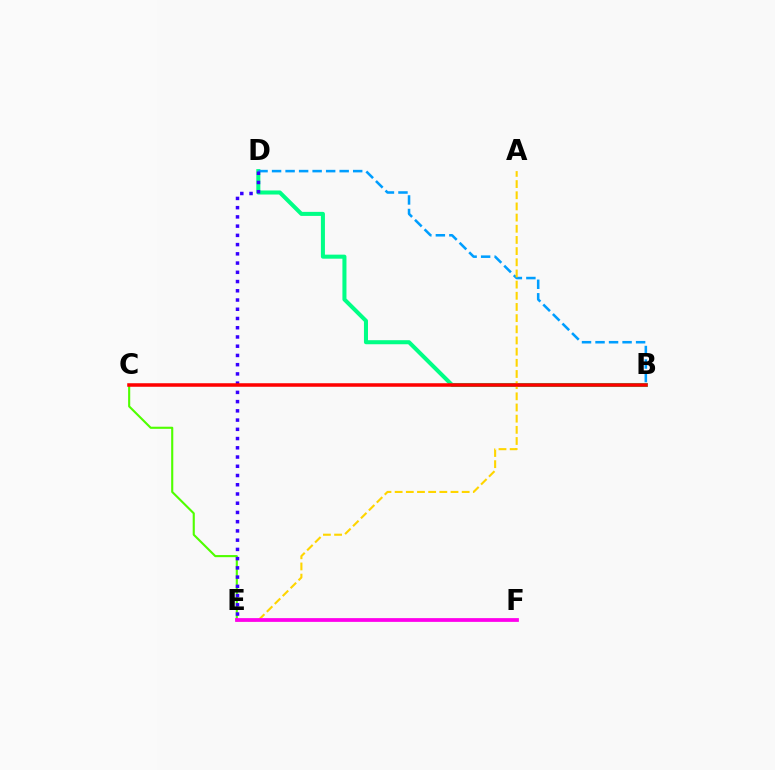{('B', 'D'): [{'color': '#00ff86', 'line_style': 'solid', 'thickness': 2.91}, {'color': '#009eff', 'line_style': 'dashed', 'thickness': 1.84}], ('C', 'E'): [{'color': '#4fff00', 'line_style': 'solid', 'thickness': 1.52}], ('A', 'E'): [{'color': '#ffd500', 'line_style': 'dashed', 'thickness': 1.52}], ('D', 'E'): [{'color': '#3700ff', 'line_style': 'dotted', 'thickness': 2.51}], ('E', 'F'): [{'color': '#ff00ed', 'line_style': 'solid', 'thickness': 2.71}], ('B', 'C'): [{'color': '#ff0000', 'line_style': 'solid', 'thickness': 2.54}]}